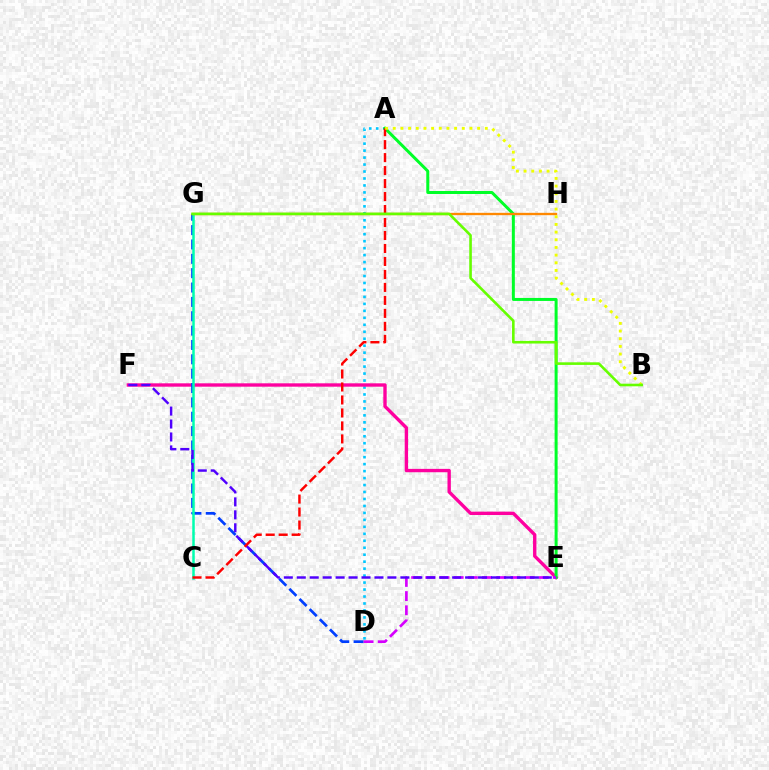{('A', 'D'): [{'color': '#00c7ff', 'line_style': 'dotted', 'thickness': 1.89}], ('E', 'F'): [{'color': '#ff00a0', 'line_style': 'solid', 'thickness': 2.42}, {'color': '#4f00ff', 'line_style': 'dashed', 'thickness': 1.76}], ('A', 'E'): [{'color': '#00ff27', 'line_style': 'solid', 'thickness': 2.16}], ('D', 'G'): [{'color': '#003fff', 'line_style': 'dashed', 'thickness': 1.95}], ('D', 'E'): [{'color': '#d600ff', 'line_style': 'dashed', 'thickness': 1.93}], ('C', 'G'): [{'color': '#00ffaf', 'line_style': 'solid', 'thickness': 1.8}], ('G', 'H'): [{'color': '#ff8800', 'line_style': 'solid', 'thickness': 1.69}], ('A', 'C'): [{'color': '#ff0000', 'line_style': 'dashed', 'thickness': 1.76}], ('A', 'B'): [{'color': '#eeff00', 'line_style': 'dotted', 'thickness': 2.08}], ('B', 'G'): [{'color': '#66ff00', 'line_style': 'solid', 'thickness': 1.88}]}